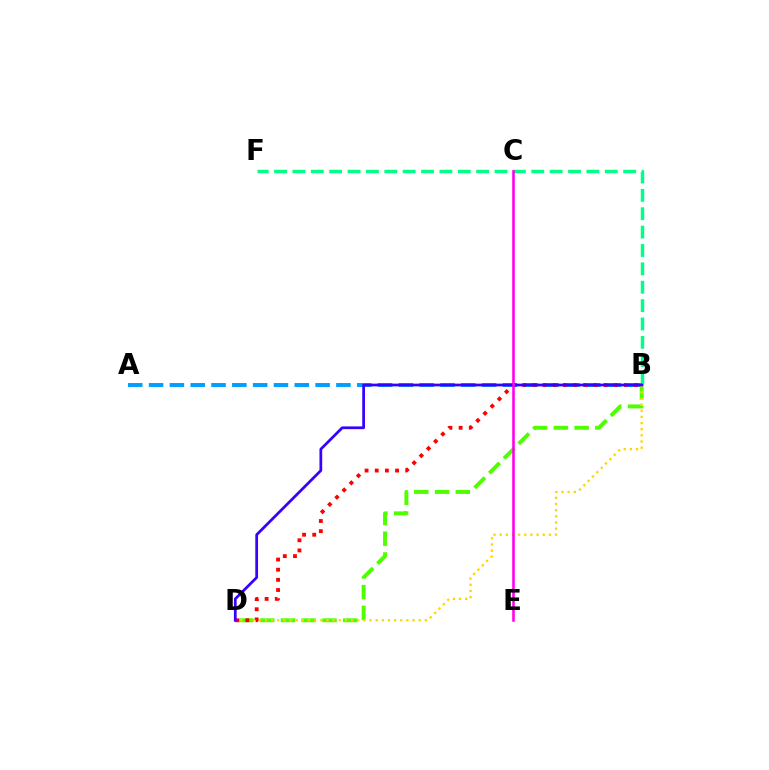{('A', 'B'): [{'color': '#009eff', 'line_style': 'dashed', 'thickness': 2.83}], ('B', 'F'): [{'color': '#00ff86', 'line_style': 'dashed', 'thickness': 2.5}], ('B', 'D'): [{'color': '#4fff00', 'line_style': 'dashed', 'thickness': 2.82}, {'color': '#ffd500', 'line_style': 'dotted', 'thickness': 1.67}, {'color': '#ff0000', 'line_style': 'dotted', 'thickness': 2.76}, {'color': '#3700ff', 'line_style': 'solid', 'thickness': 1.97}], ('C', 'E'): [{'color': '#ff00ed', 'line_style': 'solid', 'thickness': 1.86}]}